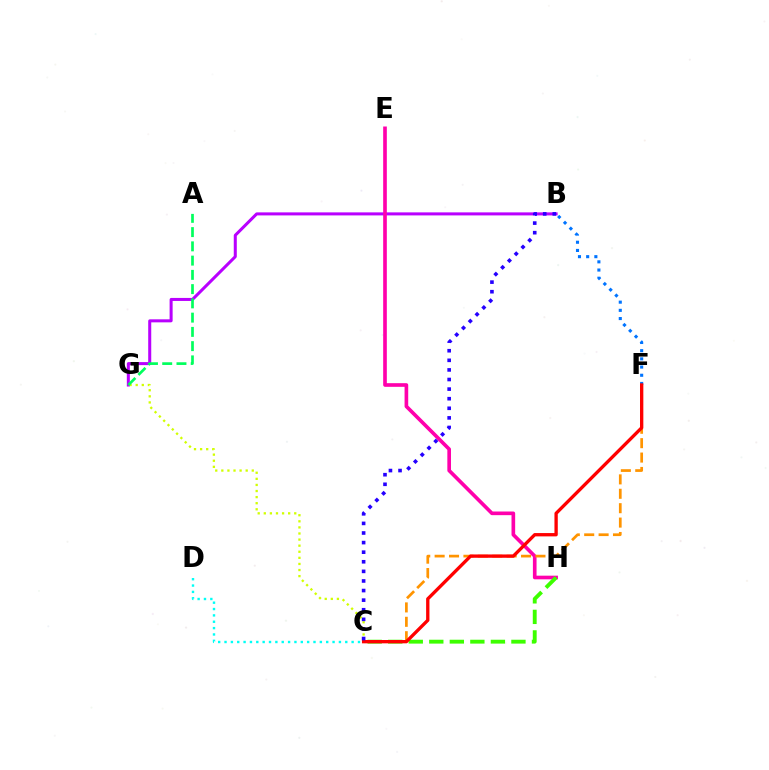{('B', 'F'): [{'color': '#0074ff', 'line_style': 'dotted', 'thickness': 2.23}], ('B', 'G'): [{'color': '#b900ff', 'line_style': 'solid', 'thickness': 2.18}], ('E', 'H'): [{'color': '#ff00ac', 'line_style': 'solid', 'thickness': 2.63}], ('C', 'H'): [{'color': '#3dff00', 'line_style': 'dashed', 'thickness': 2.79}], ('C', 'G'): [{'color': '#d1ff00', 'line_style': 'dotted', 'thickness': 1.65}], ('C', 'F'): [{'color': '#ff9400', 'line_style': 'dashed', 'thickness': 1.96}, {'color': '#ff0000', 'line_style': 'solid', 'thickness': 2.39}], ('A', 'G'): [{'color': '#00ff5c', 'line_style': 'dashed', 'thickness': 1.94}], ('C', 'D'): [{'color': '#00fff6', 'line_style': 'dotted', 'thickness': 1.73}], ('B', 'C'): [{'color': '#2500ff', 'line_style': 'dotted', 'thickness': 2.61}]}